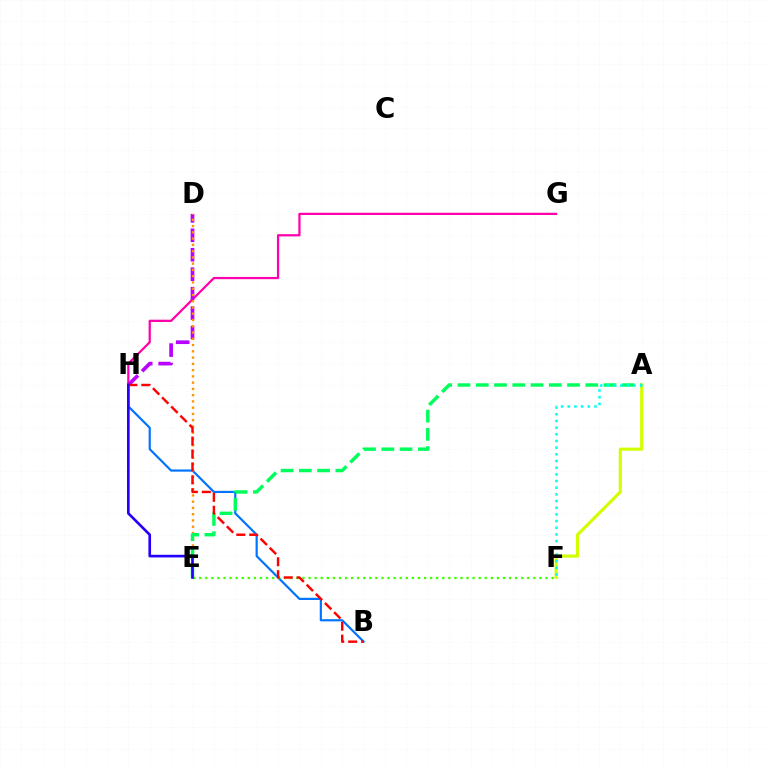{('A', 'F'): [{'color': '#d1ff00', 'line_style': 'solid', 'thickness': 2.24}, {'color': '#00fff6', 'line_style': 'dotted', 'thickness': 1.81}], ('G', 'H'): [{'color': '#ff00ac', 'line_style': 'solid', 'thickness': 1.61}], ('B', 'H'): [{'color': '#0074ff', 'line_style': 'solid', 'thickness': 1.57}, {'color': '#ff0000', 'line_style': 'dashed', 'thickness': 1.76}], ('D', 'H'): [{'color': '#b900ff', 'line_style': 'dashed', 'thickness': 2.64}], ('D', 'E'): [{'color': '#ff9400', 'line_style': 'dotted', 'thickness': 1.7}], ('A', 'E'): [{'color': '#00ff5c', 'line_style': 'dashed', 'thickness': 2.48}], ('E', 'F'): [{'color': '#3dff00', 'line_style': 'dotted', 'thickness': 1.65}], ('E', 'H'): [{'color': '#2500ff', 'line_style': 'solid', 'thickness': 1.91}]}